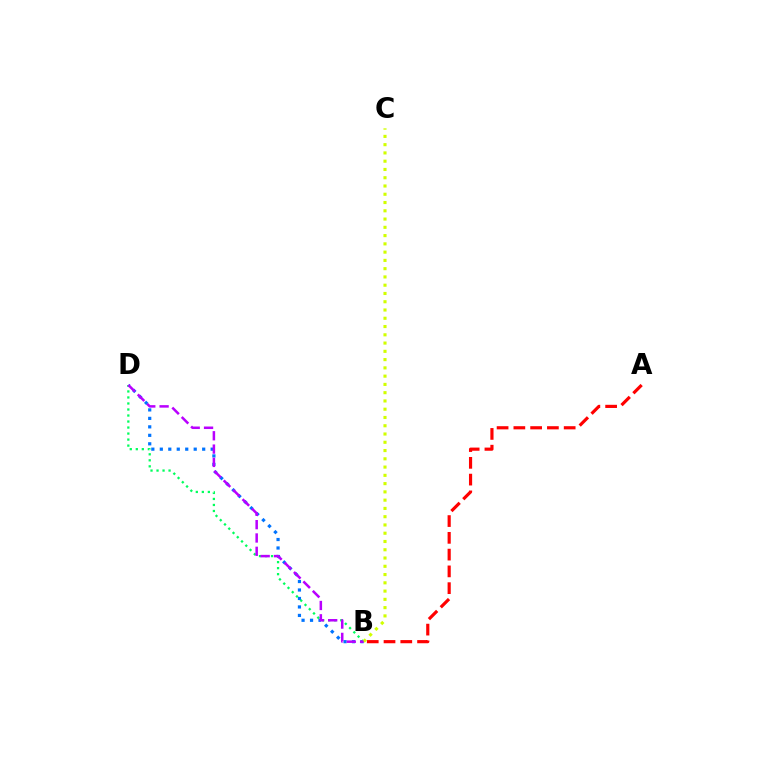{('B', 'D'): [{'color': '#0074ff', 'line_style': 'dotted', 'thickness': 2.3}, {'color': '#00ff5c', 'line_style': 'dotted', 'thickness': 1.63}, {'color': '#b900ff', 'line_style': 'dashed', 'thickness': 1.81}], ('A', 'B'): [{'color': '#ff0000', 'line_style': 'dashed', 'thickness': 2.28}], ('B', 'C'): [{'color': '#d1ff00', 'line_style': 'dotted', 'thickness': 2.25}]}